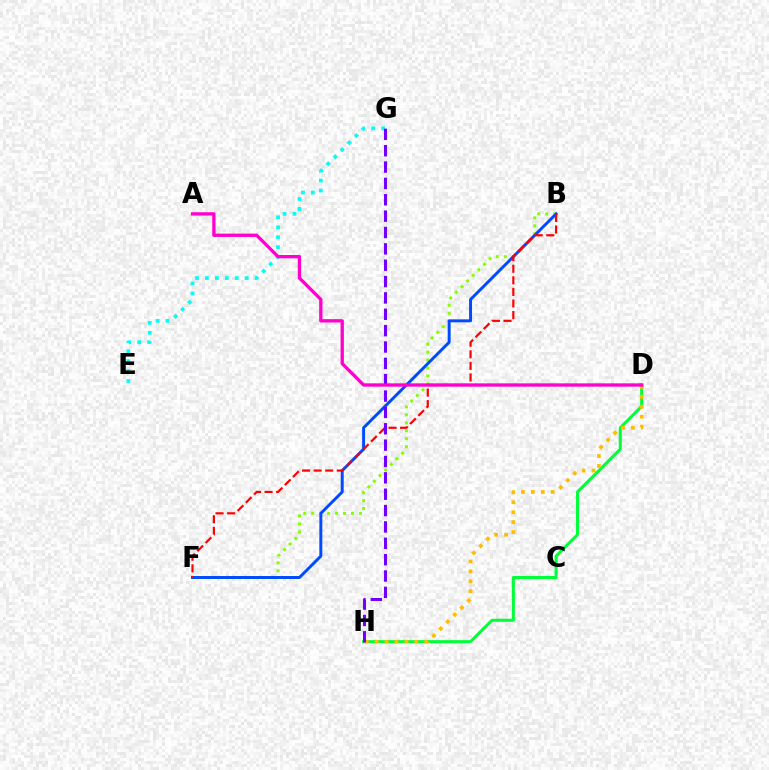{('B', 'F'): [{'color': '#84ff00', 'line_style': 'dotted', 'thickness': 2.16}, {'color': '#004bff', 'line_style': 'solid', 'thickness': 2.13}, {'color': '#ff0000', 'line_style': 'dashed', 'thickness': 1.57}], ('E', 'G'): [{'color': '#00fff6', 'line_style': 'dotted', 'thickness': 2.7}], ('D', 'H'): [{'color': '#00ff39', 'line_style': 'solid', 'thickness': 2.18}, {'color': '#ffbd00', 'line_style': 'dotted', 'thickness': 2.7}], ('G', 'H'): [{'color': '#7200ff', 'line_style': 'dashed', 'thickness': 2.22}], ('A', 'D'): [{'color': '#ff00cf', 'line_style': 'solid', 'thickness': 2.39}]}